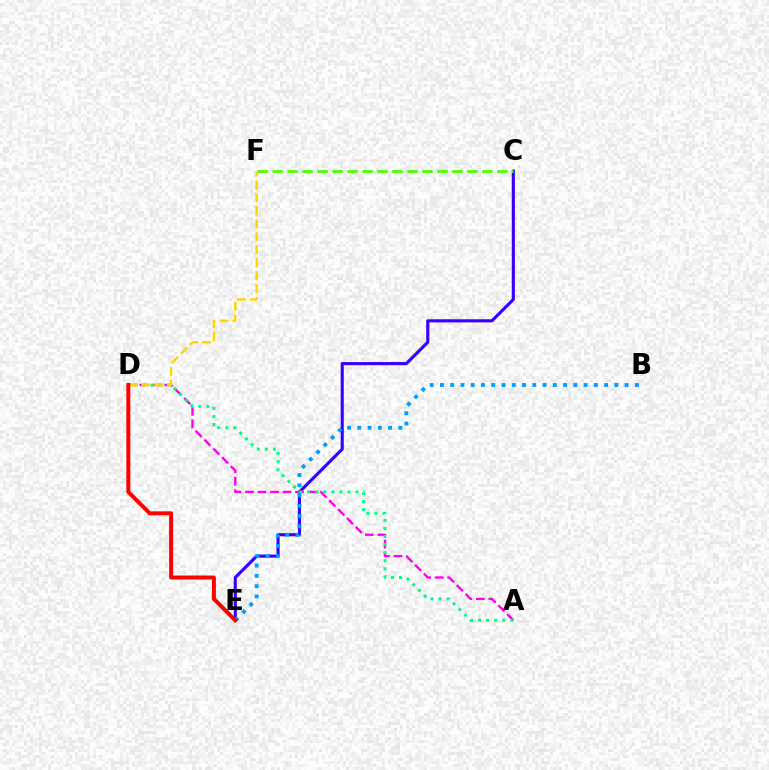{('C', 'E'): [{'color': '#3700ff', 'line_style': 'solid', 'thickness': 2.25}], ('A', 'D'): [{'color': '#ff00ed', 'line_style': 'dashed', 'thickness': 1.7}, {'color': '#00ff86', 'line_style': 'dotted', 'thickness': 2.19}], ('C', 'F'): [{'color': '#4fff00', 'line_style': 'dashed', 'thickness': 2.03}], ('B', 'E'): [{'color': '#009eff', 'line_style': 'dotted', 'thickness': 2.79}], ('D', 'F'): [{'color': '#ffd500', 'line_style': 'dashed', 'thickness': 1.76}], ('D', 'E'): [{'color': '#ff0000', 'line_style': 'solid', 'thickness': 2.86}]}